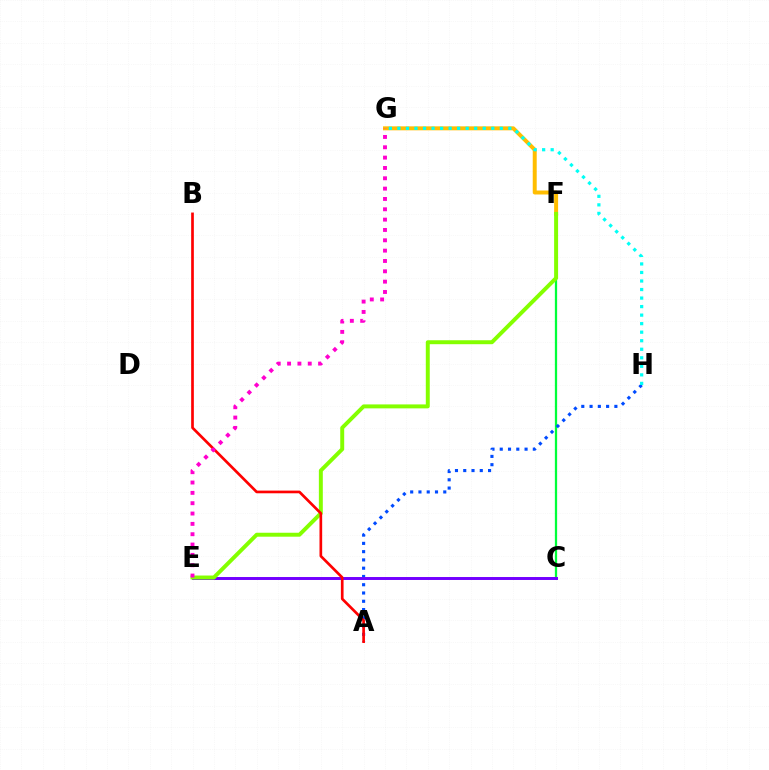{('C', 'F'): [{'color': '#00ff39', 'line_style': 'solid', 'thickness': 1.63}], ('A', 'H'): [{'color': '#004bff', 'line_style': 'dotted', 'thickness': 2.25}], ('F', 'G'): [{'color': '#ffbd00', 'line_style': 'solid', 'thickness': 2.86}], ('C', 'E'): [{'color': '#7200ff', 'line_style': 'solid', 'thickness': 2.13}], ('E', 'F'): [{'color': '#84ff00', 'line_style': 'solid', 'thickness': 2.84}], ('G', 'H'): [{'color': '#00fff6', 'line_style': 'dotted', 'thickness': 2.32}], ('A', 'B'): [{'color': '#ff0000', 'line_style': 'solid', 'thickness': 1.93}], ('E', 'G'): [{'color': '#ff00cf', 'line_style': 'dotted', 'thickness': 2.81}]}